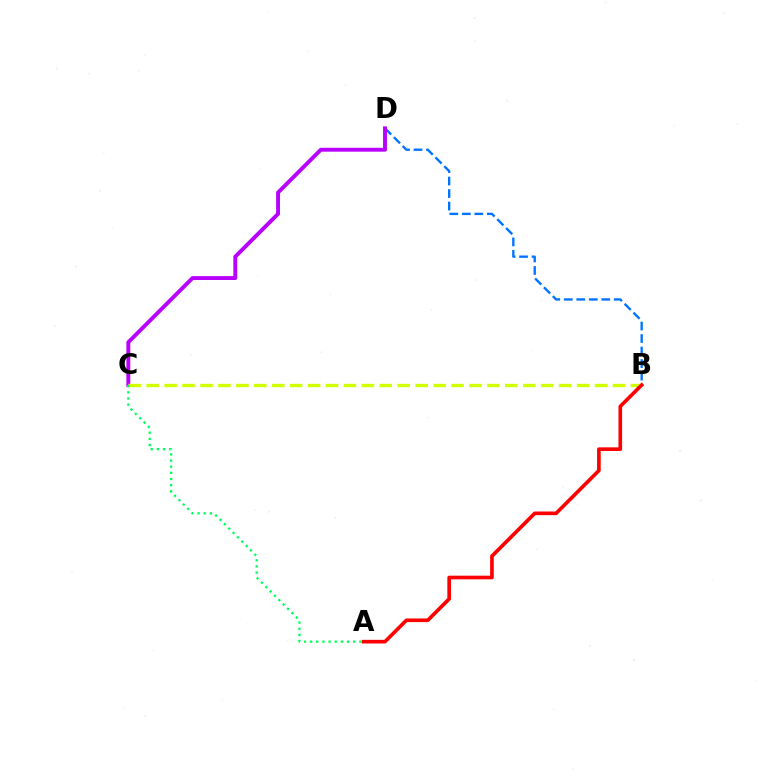{('B', 'D'): [{'color': '#0074ff', 'line_style': 'dashed', 'thickness': 1.7}], ('C', 'D'): [{'color': '#b900ff', 'line_style': 'solid', 'thickness': 2.81}], ('B', 'C'): [{'color': '#d1ff00', 'line_style': 'dashed', 'thickness': 2.44}], ('A', 'C'): [{'color': '#00ff5c', 'line_style': 'dotted', 'thickness': 1.67}], ('A', 'B'): [{'color': '#ff0000', 'line_style': 'solid', 'thickness': 2.63}]}